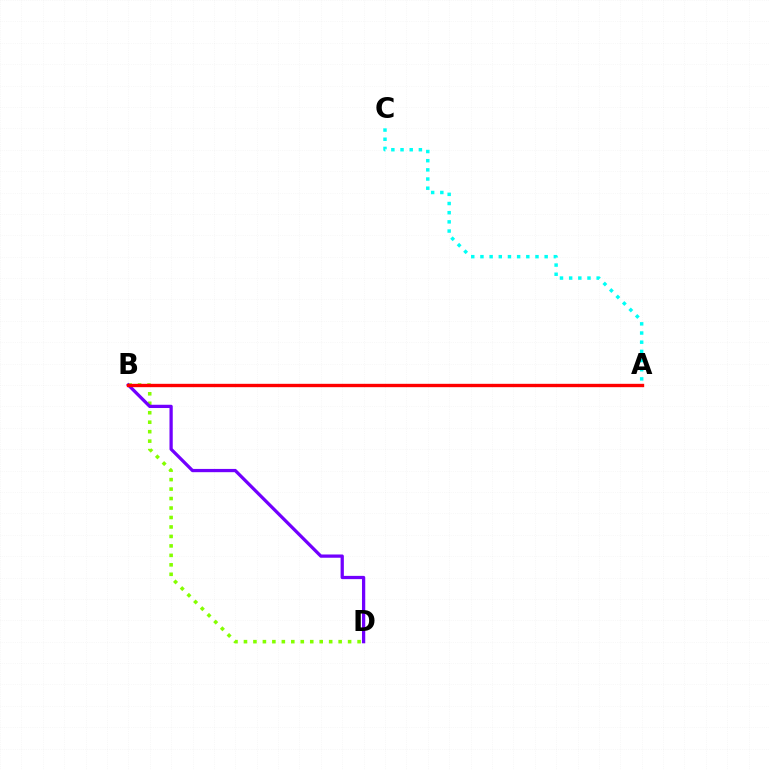{('B', 'D'): [{'color': '#84ff00', 'line_style': 'dotted', 'thickness': 2.57}, {'color': '#7200ff', 'line_style': 'solid', 'thickness': 2.35}], ('A', 'C'): [{'color': '#00fff6', 'line_style': 'dotted', 'thickness': 2.49}], ('A', 'B'): [{'color': '#ff0000', 'line_style': 'solid', 'thickness': 2.42}]}